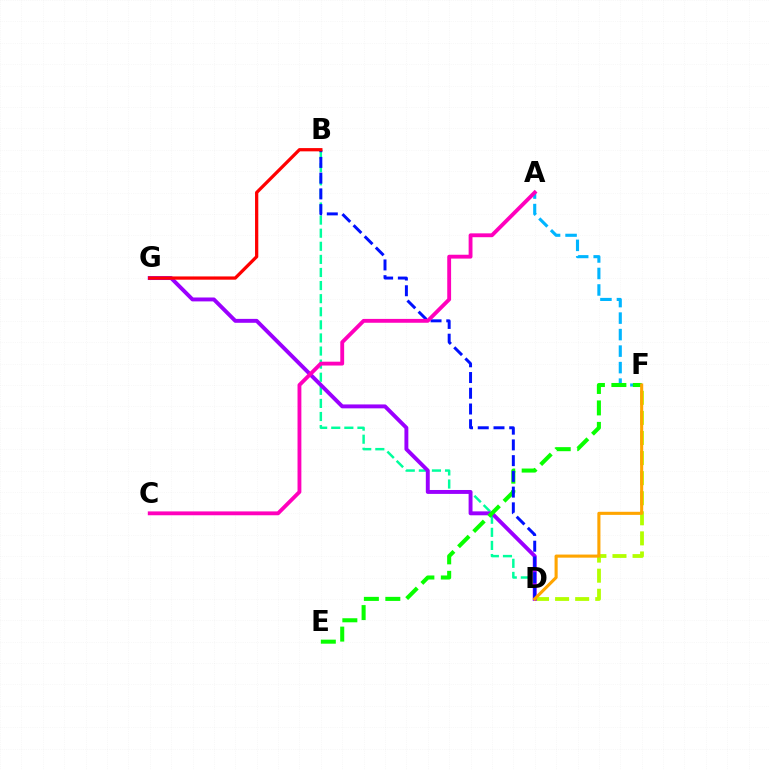{('B', 'D'): [{'color': '#00ff9d', 'line_style': 'dashed', 'thickness': 1.78}, {'color': '#0010ff', 'line_style': 'dashed', 'thickness': 2.14}], ('A', 'F'): [{'color': '#00b5ff', 'line_style': 'dashed', 'thickness': 2.24}], ('D', 'F'): [{'color': '#b3ff00', 'line_style': 'dashed', 'thickness': 2.73}, {'color': '#ffa500', 'line_style': 'solid', 'thickness': 2.23}], ('D', 'G'): [{'color': '#9b00ff', 'line_style': 'solid', 'thickness': 2.82}], ('E', 'F'): [{'color': '#08ff00', 'line_style': 'dashed', 'thickness': 2.91}], ('B', 'G'): [{'color': '#ff0000', 'line_style': 'solid', 'thickness': 2.34}], ('A', 'C'): [{'color': '#ff00bd', 'line_style': 'solid', 'thickness': 2.77}]}